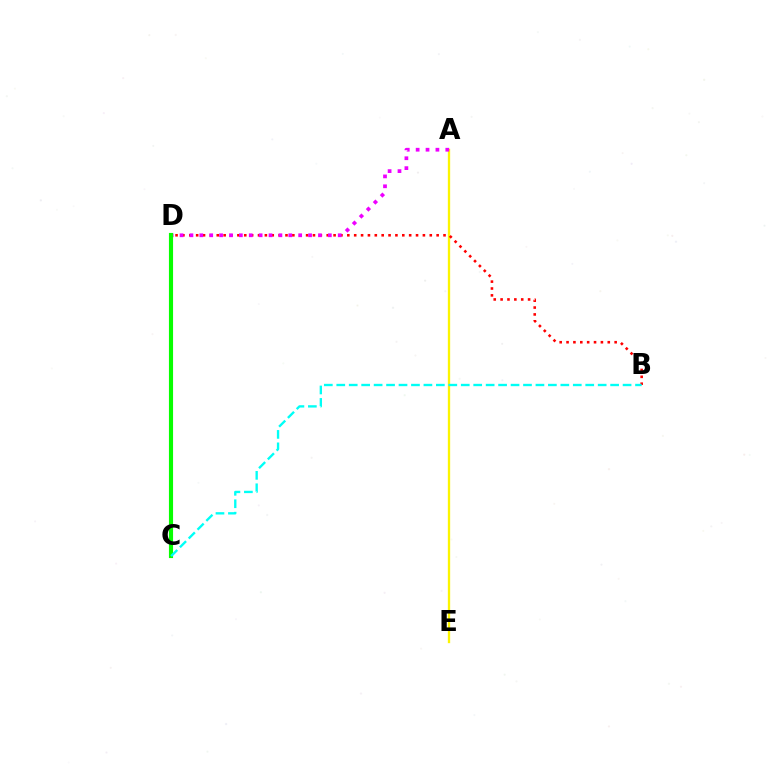{('C', 'D'): [{'color': '#0010ff', 'line_style': 'solid', 'thickness': 1.52}, {'color': '#08ff00', 'line_style': 'solid', 'thickness': 2.97}], ('A', 'E'): [{'color': '#fcf500', 'line_style': 'solid', 'thickness': 1.67}], ('B', 'D'): [{'color': '#ff0000', 'line_style': 'dotted', 'thickness': 1.87}], ('A', 'D'): [{'color': '#ee00ff', 'line_style': 'dotted', 'thickness': 2.69}], ('B', 'C'): [{'color': '#00fff6', 'line_style': 'dashed', 'thickness': 1.69}]}